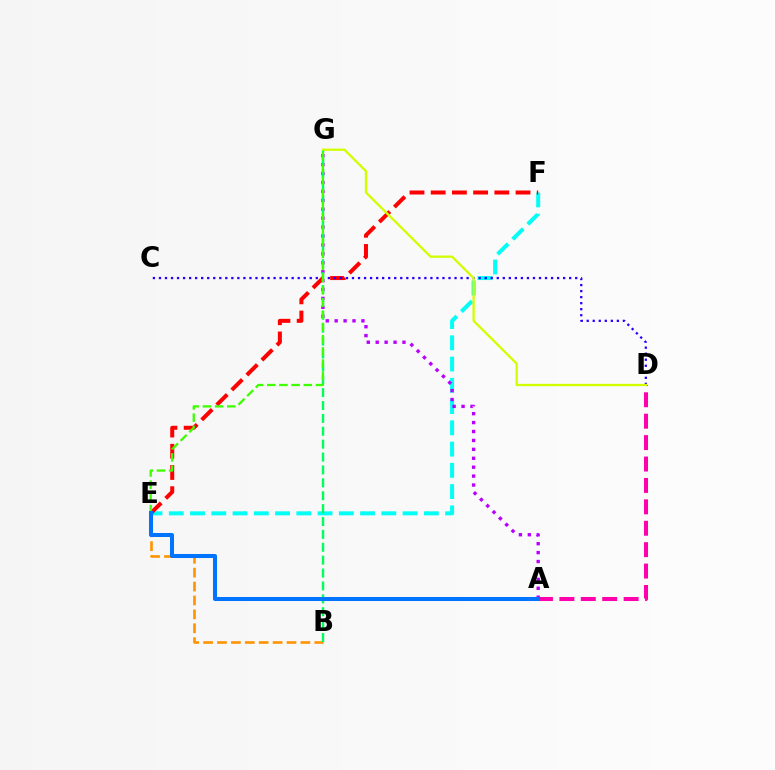{('E', 'F'): [{'color': '#00fff6', 'line_style': 'dashed', 'thickness': 2.89}, {'color': '#ff0000', 'line_style': 'dashed', 'thickness': 2.88}], ('B', 'E'): [{'color': '#ff9400', 'line_style': 'dashed', 'thickness': 1.89}], ('C', 'D'): [{'color': '#2500ff', 'line_style': 'dotted', 'thickness': 1.64}], ('A', 'D'): [{'color': '#ff00ac', 'line_style': 'dashed', 'thickness': 2.91}], ('A', 'G'): [{'color': '#b900ff', 'line_style': 'dotted', 'thickness': 2.42}], ('B', 'G'): [{'color': '#00ff5c', 'line_style': 'dashed', 'thickness': 1.75}], ('E', 'G'): [{'color': '#3dff00', 'line_style': 'dashed', 'thickness': 1.66}], ('D', 'G'): [{'color': '#d1ff00', 'line_style': 'solid', 'thickness': 1.65}], ('A', 'E'): [{'color': '#0074ff', 'line_style': 'solid', 'thickness': 2.9}]}